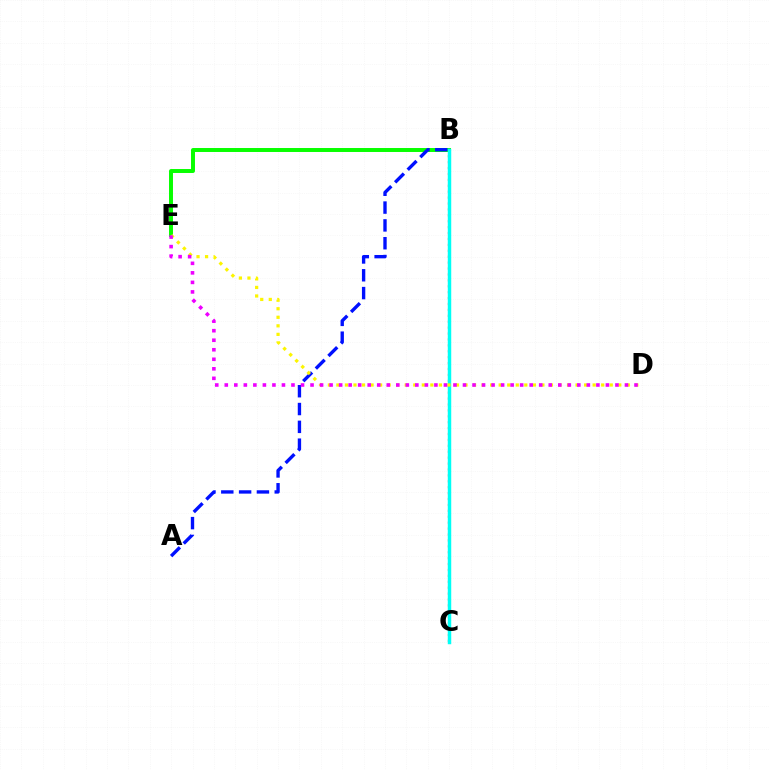{('B', 'E'): [{'color': '#08ff00', 'line_style': 'solid', 'thickness': 2.85}], ('A', 'B'): [{'color': '#0010ff', 'line_style': 'dashed', 'thickness': 2.42}], ('B', 'C'): [{'color': '#ff0000', 'line_style': 'dotted', 'thickness': 1.61}, {'color': '#00fff6', 'line_style': 'solid', 'thickness': 2.49}], ('D', 'E'): [{'color': '#fcf500', 'line_style': 'dotted', 'thickness': 2.32}, {'color': '#ee00ff', 'line_style': 'dotted', 'thickness': 2.59}]}